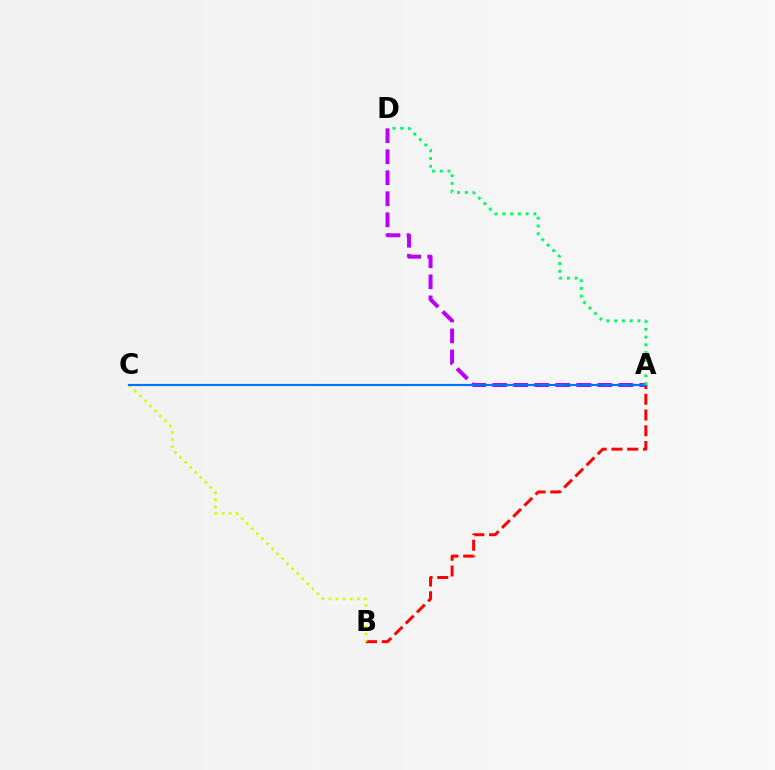{('A', 'B'): [{'color': '#ff0000', 'line_style': 'dashed', 'thickness': 2.14}], ('A', 'D'): [{'color': '#b900ff', 'line_style': 'dashed', 'thickness': 2.86}, {'color': '#00ff5c', 'line_style': 'dotted', 'thickness': 2.1}], ('B', 'C'): [{'color': '#d1ff00', 'line_style': 'dotted', 'thickness': 1.93}], ('A', 'C'): [{'color': '#0074ff', 'line_style': 'solid', 'thickness': 1.54}]}